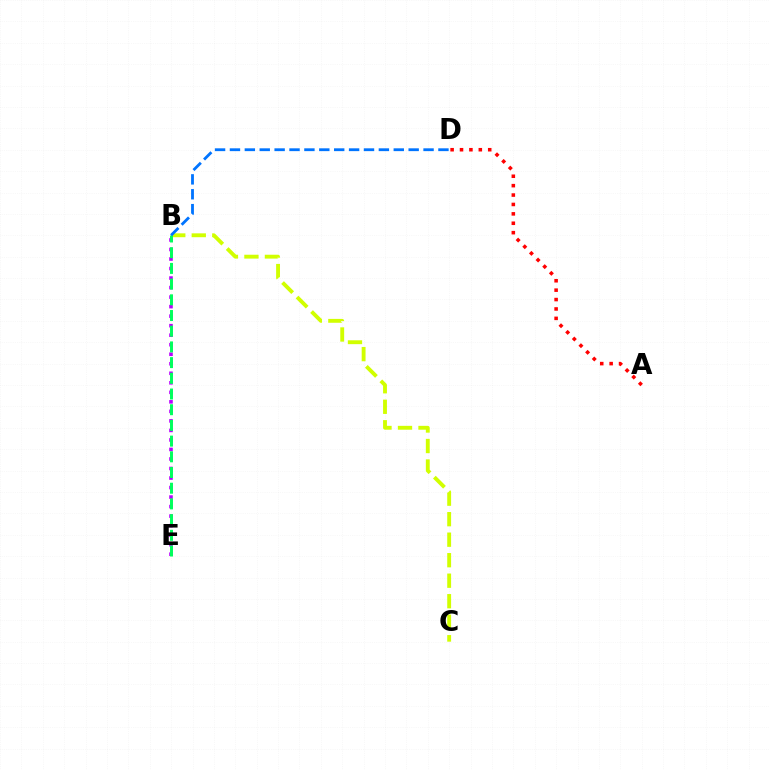{('A', 'D'): [{'color': '#ff0000', 'line_style': 'dotted', 'thickness': 2.55}], ('B', 'E'): [{'color': '#b900ff', 'line_style': 'dotted', 'thickness': 2.59}, {'color': '#00ff5c', 'line_style': 'dashed', 'thickness': 2.13}], ('B', 'C'): [{'color': '#d1ff00', 'line_style': 'dashed', 'thickness': 2.79}], ('B', 'D'): [{'color': '#0074ff', 'line_style': 'dashed', 'thickness': 2.02}]}